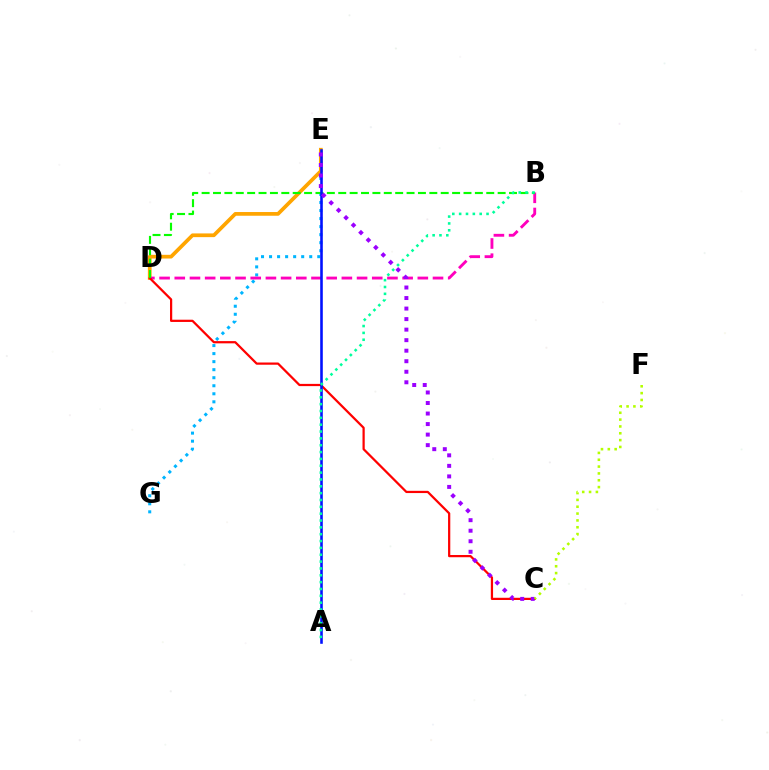{('E', 'G'): [{'color': '#00b5ff', 'line_style': 'dotted', 'thickness': 2.18}], ('D', 'E'): [{'color': '#ffa500', 'line_style': 'solid', 'thickness': 2.68}], ('B', 'D'): [{'color': '#ff00bd', 'line_style': 'dashed', 'thickness': 2.06}, {'color': '#08ff00', 'line_style': 'dashed', 'thickness': 1.55}], ('C', 'D'): [{'color': '#ff0000', 'line_style': 'solid', 'thickness': 1.61}], ('A', 'E'): [{'color': '#0010ff', 'line_style': 'solid', 'thickness': 1.86}], ('C', 'E'): [{'color': '#9b00ff', 'line_style': 'dotted', 'thickness': 2.86}], ('C', 'F'): [{'color': '#b3ff00', 'line_style': 'dotted', 'thickness': 1.86}], ('A', 'B'): [{'color': '#00ff9d', 'line_style': 'dotted', 'thickness': 1.86}]}